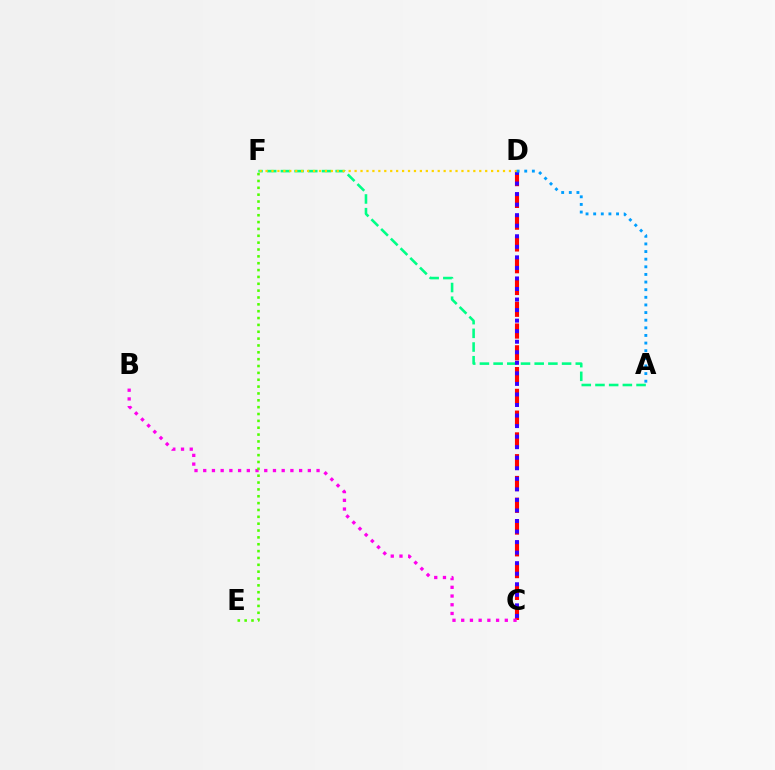{('A', 'F'): [{'color': '#00ff86', 'line_style': 'dashed', 'thickness': 1.86}], ('C', 'D'): [{'color': '#ff0000', 'line_style': 'dashed', 'thickness': 2.96}, {'color': '#3700ff', 'line_style': 'dotted', 'thickness': 2.87}], ('B', 'C'): [{'color': '#ff00ed', 'line_style': 'dotted', 'thickness': 2.37}], ('D', 'F'): [{'color': '#ffd500', 'line_style': 'dotted', 'thickness': 1.61}], ('A', 'D'): [{'color': '#009eff', 'line_style': 'dotted', 'thickness': 2.07}], ('E', 'F'): [{'color': '#4fff00', 'line_style': 'dotted', 'thickness': 1.86}]}